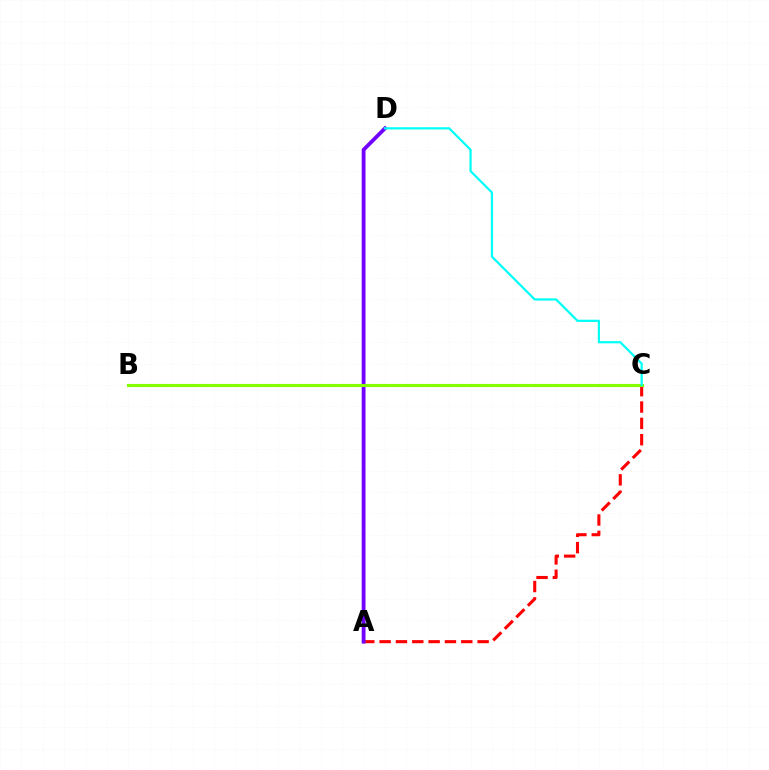{('A', 'C'): [{'color': '#ff0000', 'line_style': 'dashed', 'thickness': 2.22}], ('A', 'D'): [{'color': '#7200ff', 'line_style': 'solid', 'thickness': 2.73}], ('B', 'C'): [{'color': '#84ff00', 'line_style': 'solid', 'thickness': 2.25}], ('C', 'D'): [{'color': '#00fff6', 'line_style': 'solid', 'thickness': 1.6}]}